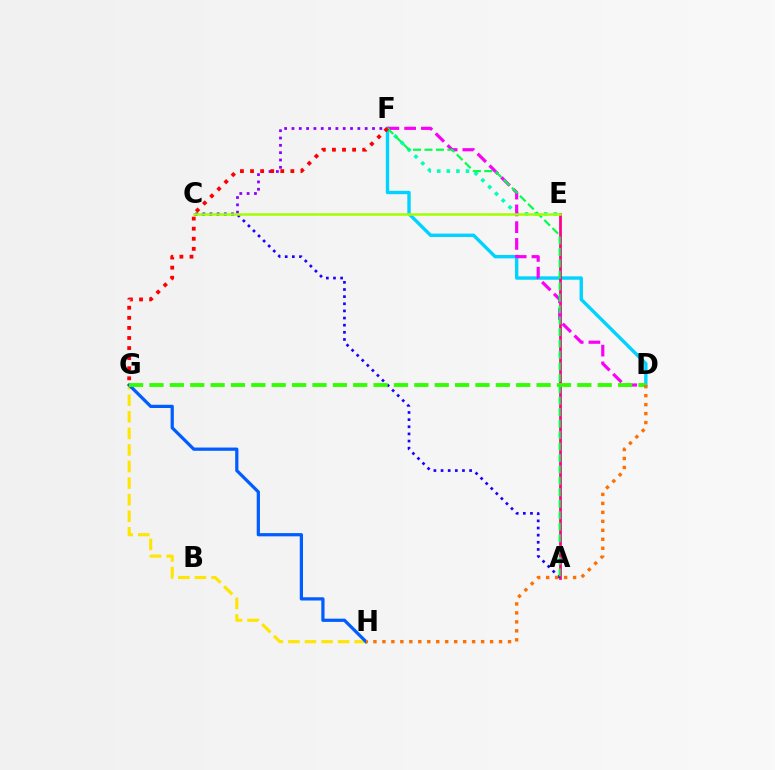{('G', 'H'): [{'color': '#ffe600', 'line_style': 'dashed', 'thickness': 2.25}, {'color': '#005dff', 'line_style': 'solid', 'thickness': 2.33}], ('C', 'F'): [{'color': '#8a00ff', 'line_style': 'dotted', 'thickness': 1.99}], ('E', 'F'): [{'color': '#00ffbb', 'line_style': 'dotted', 'thickness': 2.6}], ('D', 'F'): [{'color': '#00d3ff', 'line_style': 'solid', 'thickness': 2.43}, {'color': '#fa00f9', 'line_style': 'dashed', 'thickness': 2.28}], ('A', 'E'): [{'color': '#ff0088', 'line_style': 'solid', 'thickness': 1.98}], ('A', 'C'): [{'color': '#1900ff', 'line_style': 'dotted', 'thickness': 1.94}], ('D', 'G'): [{'color': '#31ff00', 'line_style': 'dashed', 'thickness': 2.77}], ('A', 'F'): [{'color': '#00ff45', 'line_style': 'dashed', 'thickness': 1.56}], ('C', 'E'): [{'color': '#a2ff00', 'line_style': 'solid', 'thickness': 1.8}], ('F', 'G'): [{'color': '#ff0000', 'line_style': 'dotted', 'thickness': 2.74}], ('D', 'H'): [{'color': '#ff7000', 'line_style': 'dotted', 'thickness': 2.44}]}